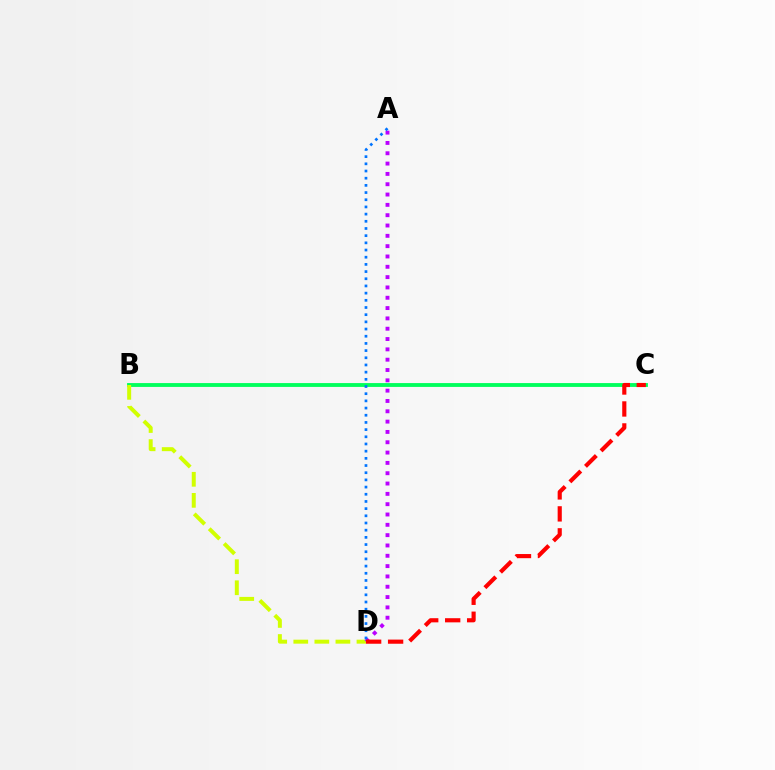{('B', 'C'): [{'color': '#00ff5c', 'line_style': 'solid', 'thickness': 2.77}], ('B', 'D'): [{'color': '#d1ff00', 'line_style': 'dashed', 'thickness': 2.86}], ('A', 'D'): [{'color': '#b900ff', 'line_style': 'dotted', 'thickness': 2.8}, {'color': '#0074ff', 'line_style': 'dotted', 'thickness': 1.95}], ('C', 'D'): [{'color': '#ff0000', 'line_style': 'dashed', 'thickness': 2.98}]}